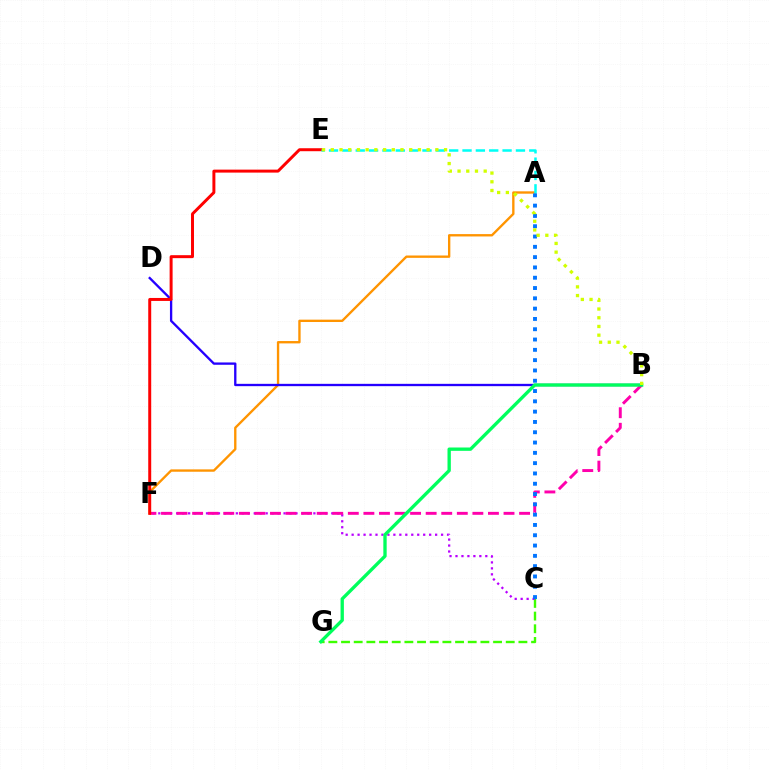{('C', 'G'): [{'color': '#3dff00', 'line_style': 'dashed', 'thickness': 1.72}], ('C', 'F'): [{'color': '#b900ff', 'line_style': 'dotted', 'thickness': 1.62}], ('B', 'F'): [{'color': '#ff00ac', 'line_style': 'dashed', 'thickness': 2.12}], ('A', 'F'): [{'color': '#ff9400', 'line_style': 'solid', 'thickness': 1.69}], ('B', 'D'): [{'color': '#2500ff', 'line_style': 'solid', 'thickness': 1.67}], ('E', 'F'): [{'color': '#ff0000', 'line_style': 'solid', 'thickness': 2.14}], ('A', 'E'): [{'color': '#00fff6', 'line_style': 'dashed', 'thickness': 1.81}], ('B', 'G'): [{'color': '#00ff5c', 'line_style': 'solid', 'thickness': 2.4}], ('A', 'C'): [{'color': '#0074ff', 'line_style': 'dotted', 'thickness': 2.8}], ('B', 'E'): [{'color': '#d1ff00', 'line_style': 'dotted', 'thickness': 2.37}]}